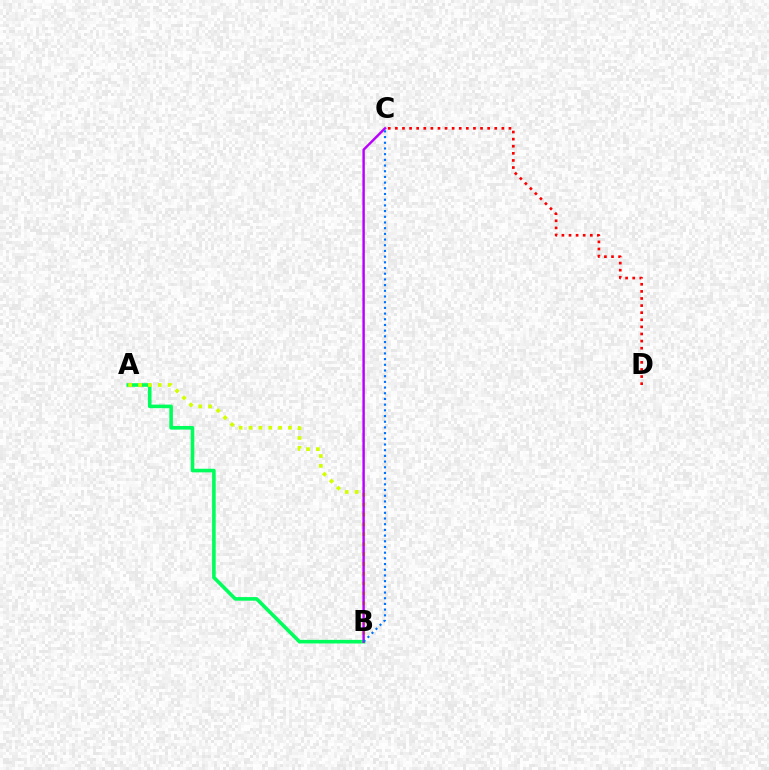{('C', 'D'): [{'color': '#ff0000', 'line_style': 'dotted', 'thickness': 1.93}], ('A', 'B'): [{'color': '#00ff5c', 'line_style': 'solid', 'thickness': 2.59}, {'color': '#d1ff00', 'line_style': 'dotted', 'thickness': 2.68}], ('B', 'C'): [{'color': '#b900ff', 'line_style': 'solid', 'thickness': 1.75}, {'color': '#0074ff', 'line_style': 'dotted', 'thickness': 1.55}]}